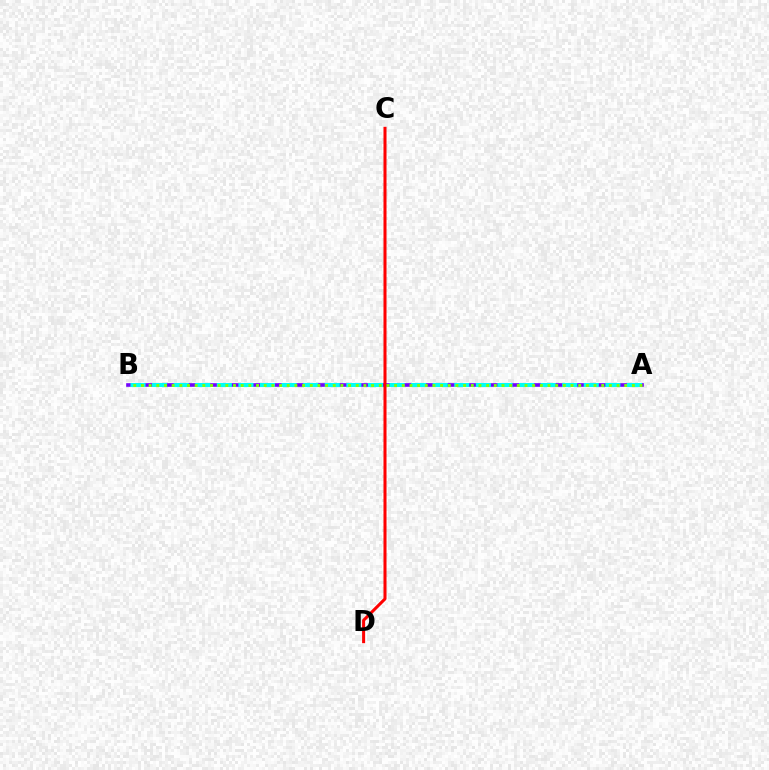{('A', 'B'): [{'color': '#7200ff', 'line_style': 'solid', 'thickness': 2.61}, {'color': '#00fff6', 'line_style': 'dashed', 'thickness': 2.93}, {'color': '#84ff00', 'line_style': 'dotted', 'thickness': 2.08}], ('C', 'D'): [{'color': '#ff0000', 'line_style': 'solid', 'thickness': 2.18}]}